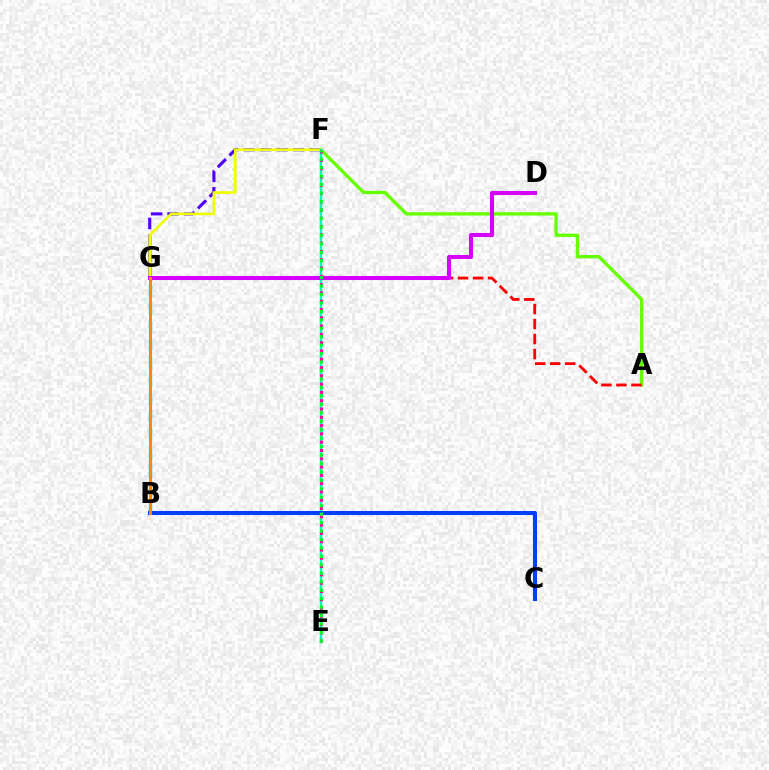{('F', 'G'): [{'color': '#4f00ff', 'line_style': 'dashed', 'thickness': 2.24}, {'color': '#eeff00', 'line_style': 'solid', 'thickness': 1.91}], ('A', 'F'): [{'color': '#66ff00', 'line_style': 'solid', 'thickness': 2.39}], ('E', 'F'): [{'color': '#00ffaf', 'line_style': 'solid', 'thickness': 1.74}, {'color': '#ff00a0', 'line_style': 'dotted', 'thickness': 2.25}, {'color': '#00ff27', 'line_style': 'dotted', 'thickness': 2.3}], ('B', 'G'): [{'color': '#00c7ff', 'line_style': 'dashed', 'thickness': 2.45}, {'color': '#ff8800', 'line_style': 'solid', 'thickness': 2.17}], ('A', 'G'): [{'color': '#ff0000', 'line_style': 'dashed', 'thickness': 2.04}], ('D', 'G'): [{'color': '#d600ff', 'line_style': 'solid', 'thickness': 2.93}], ('B', 'C'): [{'color': '#003fff', 'line_style': 'solid', 'thickness': 2.92}]}